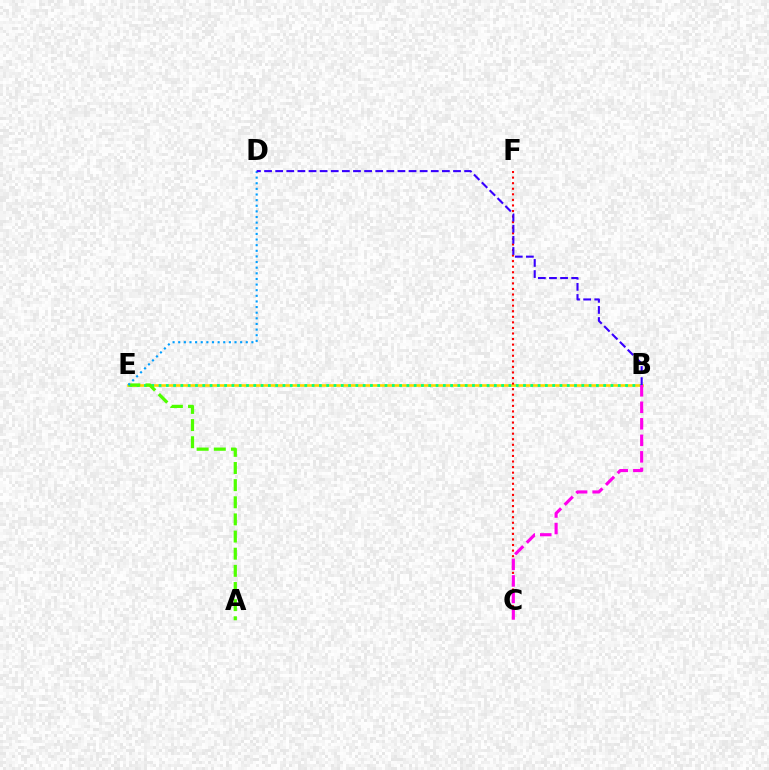{('B', 'E'): [{'color': '#ffd500', 'line_style': 'solid', 'thickness': 1.89}, {'color': '#00ff86', 'line_style': 'dotted', 'thickness': 1.98}], ('C', 'F'): [{'color': '#ff0000', 'line_style': 'dotted', 'thickness': 1.51}], ('A', 'E'): [{'color': '#4fff00', 'line_style': 'dashed', 'thickness': 2.33}], ('D', 'E'): [{'color': '#009eff', 'line_style': 'dotted', 'thickness': 1.53}], ('B', 'C'): [{'color': '#ff00ed', 'line_style': 'dashed', 'thickness': 2.24}], ('B', 'D'): [{'color': '#3700ff', 'line_style': 'dashed', 'thickness': 1.51}]}